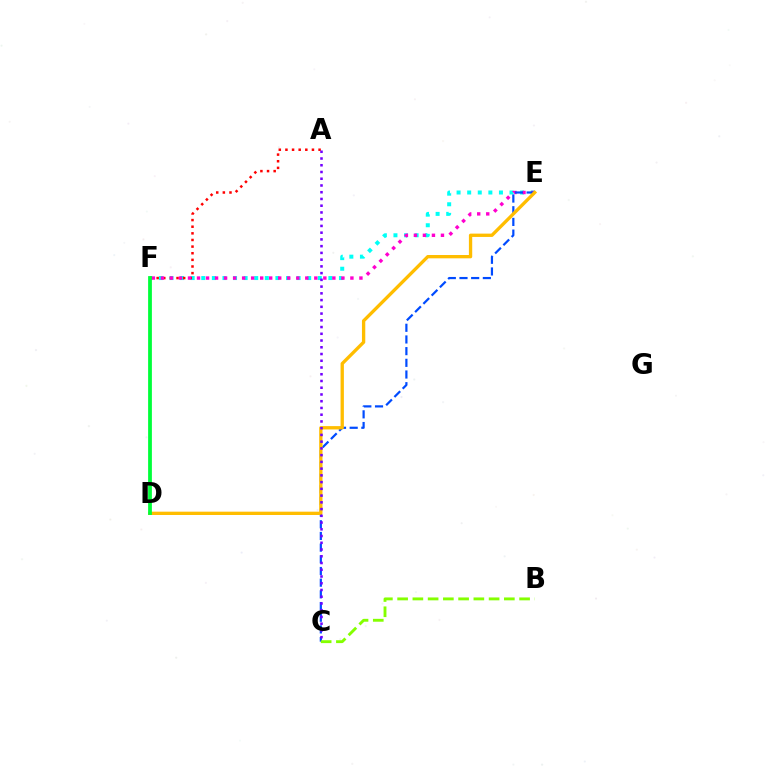{('E', 'F'): [{'color': '#00fff6', 'line_style': 'dotted', 'thickness': 2.88}, {'color': '#ff00cf', 'line_style': 'dotted', 'thickness': 2.45}], ('A', 'F'): [{'color': '#ff0000', 'line_style': 'dotted', 'thickness': 1.8}], ('C', 'E'): [{'color': '#004bff', 'line_style': 'dashed', 'thickness': 1.59}], ('D', 'E'): [{'color': '#ffbd00', 'line_style': 'solid', 'thickness': 2.39}], ('A', 'C'): [{'color': '#7200ff', 'line_style': 'dotted', 'thickness': 1.83}], ('B', 'C'): [{'color': '#84ff00', 'line_style': 'dashed', 'thickness': 2.07}], ('D', 'F'): [{'color': '#00ff39', 'line_style': 'solid', 'thickness': 2.72}]}